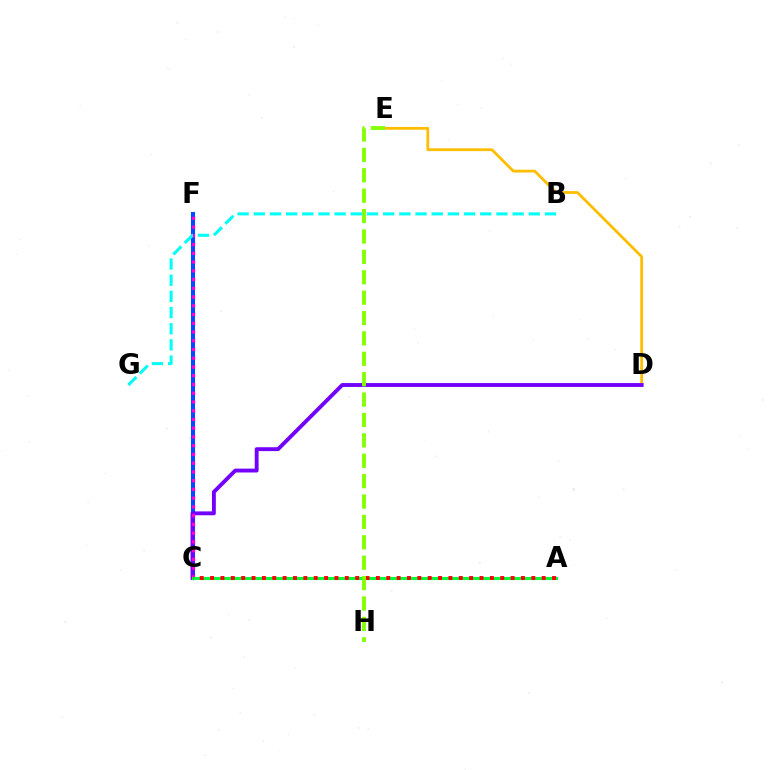{('C', 'F'): [{'color': '#004bff', 'line_style': 'solid', 'thickness': 2.95}, {'color': '#ff00cf', 'line_style': 'dotted', 'thickness': 2.38}], ('D', 'E'): [{'color': '#ffbd00', 'line_style': 'solid', 'thickness': 2.01}], ('C', 'D'): [{'color': '#7200ff', 'line_style': 'solid', 'thickness': 2.78}], ('A', 'C'): [{'color': '#00ff39', 'line_style': 'solid', 'thickness': 2.24}, {'color': '#ff0000', 'line_style': 'dotted', 'thickness': 2.82}], ('B', 'G'): [{'color': '#00fff6', 'line_style': 'dashed', 'thickness': 2.2}], ('E', 'H'): [{'color': '#84ff00', 'line_style': 'dashed', 'thickness': 2.77}]}